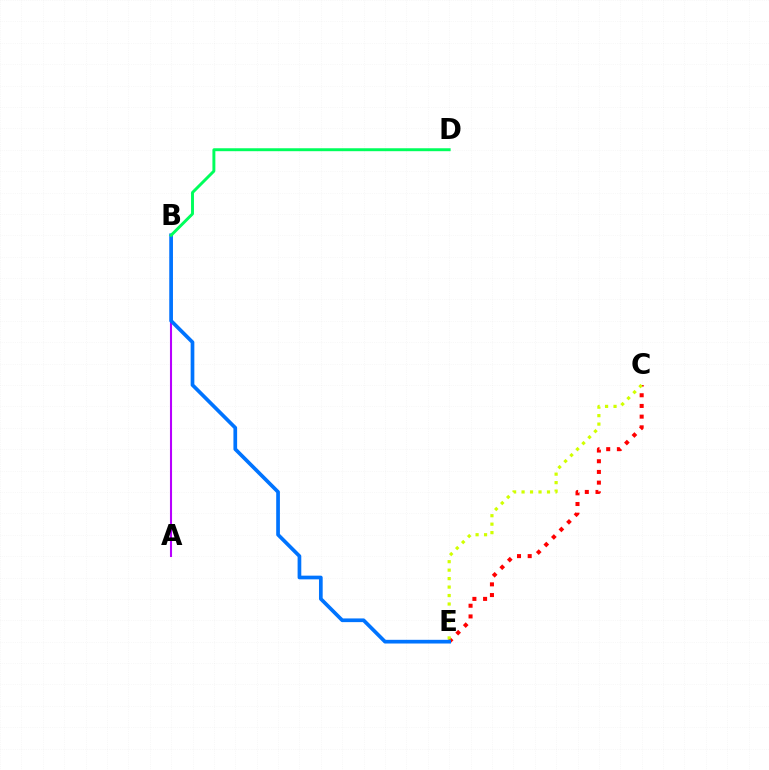{('A', 'B'): [{'color': '#b900ff', 'line_style': 'solid', 'thickness': 1.5}], ('C', 'E'): [{'color': '#ff0000', 'line_style': 'dotted', 'thickness': 2.91}, {'color': '#d1ff00', 'line_style': 'dotted', 'thickness': 2.3}], ('B', 'E'): [{'color': '#0074ff', 'line_style': 'solid', 'thickness': 2.66}], ('B', 'D'): [{'color': '#00ff5c', 'line_style': 'solid', 'thickness': 2.11}]}